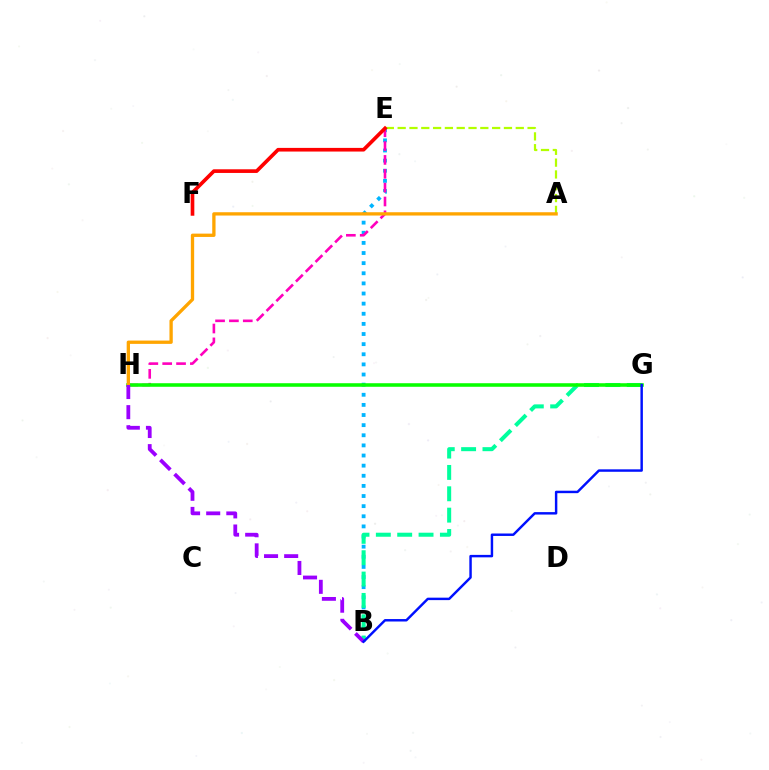{('A', 'E'): [{'color': '#b3ff00', 'line_style': 'dashed', 'thickness': 1.6}], ('B', 'E'): [{'color': '#00b5ff', 'line_style': 'dotted', 'thickness': 2.75}], ('B', 'G'): [{'color': '#00ff9d', 'line_style': 'dashed', 'thickness': 2.9}, {'color': '#0010ff', 'line_style': 'solid', 'thickness': 1.76}], ('E', 'H'): [{'color': '#ff00bd', 'line_style': 'dashed', 'thickness': 1.88}], ('G', 'H'): [{'color': '#08ff00', 'line_style': 'solid', 'thickness': 2.56}], ('A', 'H'): [{'color': '#ffa500', 'line_style': 'solid', 'thickness': 2.38}], ('E', 'F'): [{'color': '#ff0000', 'line_style': 'solid', 'thickness': 2.63}], ('B', 'H'): [{'color': '#9b00ff', 'line_style': 'dashed', 'thickness': 2.73}]}